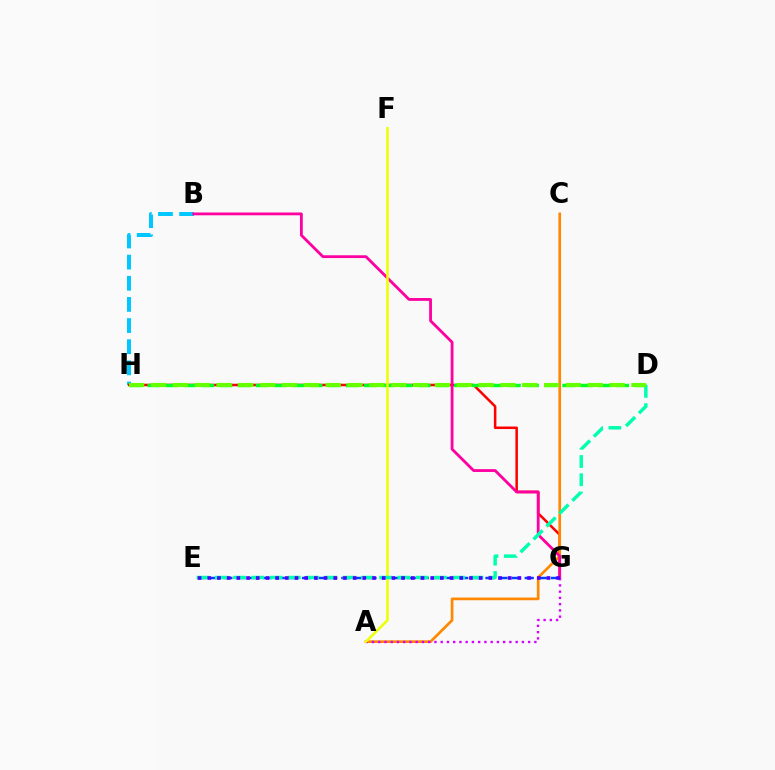{('E', 'G'): [{'color': '#003fff', 'line_style': 'dashed', 'thickness': 1.78}, {'color': '#4f00ff', 'line_style': 'dotted', 'thickness': 2.63}], ('B', 'H'): [{'color': '#00c7ff', 'line_style': 'dashed', 'thickness': 2.87}], ('G', 'H'): [{'color': '#ff0000', 'line_style': 'solid', 'thickness': 1.82}], ('A', 'C'): [{'color': '#ff8800', 'line_style': 'solid', 'thickness': 1.93}], ('D', 'H'): [{'color': '#00ff27', 'line_style': 'dashed', 'thickness': 2.45}, {'color': '#66ff00', 'line_style': 'dashed', 'thickness': 2.97}], ('B', 'G'): [{'color': '#ff00a0', 'line_style': 'solid', 'thickness': 2.02}], ('A', 'G'): [{'color': '#d600ff', 'line_style': 'dotted', 'thickness': 1.7}], ('A', 'F'): [{'color': '#eeff00', 'line_style': 'solid', 'thickness': 1.84}], ('D', 'E'): [{'color': '#00ffaf', 'line_style': 'dashed', 'thickness': 2.48}]}